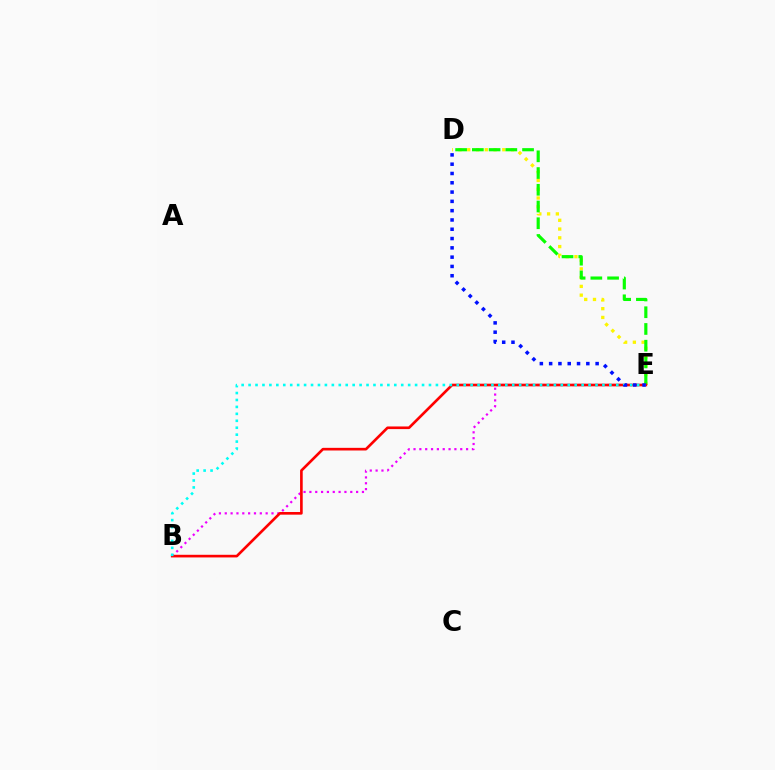{('D', 'E'): [{'color': '#fcf500', 'line_style': 'dotted', 'thickness': 2.38}, {'color': '#08ff00', 'line_style': 'dashed', 'thickness': 2.27}, {'color': '#0010ff', 'line_style': 'dotted', 'thickness': 2.53}], ('B', 'E'): [{'color': '#ee00ff', 'line_style': 'dotted', 'thickness': 1.59}, {'color': '#ff0000', 'line_style': 'solid', 'thickness': 1.9}, {'color': '#00fff6', 'line_style': 'dotted', 'thickness': 1.89}]}